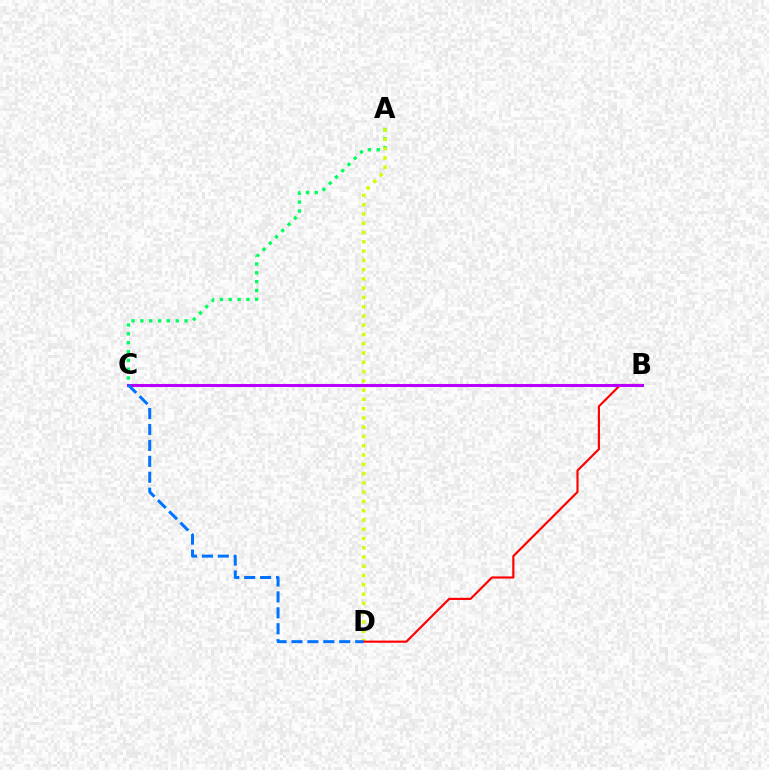{('A', 'C'): [{'color': '#00ff5c', 'line_style': 'dotted', 'thickness': 2.4}], ('A', 'D'): [{'color': '#d1ff00', 'line_style': 'dotted', 'thickness': 2.52}], ('B', 'D'): [{'color': '#ff0000', 'line_style': 'solid', 'thickness': 1.56}], ('B', 'C'): [{'color': '#b900ff', 'line_style': 'solid', 'thickness': 2.2}], ('C', 'D'): [{'color': '#0074ff', 'line_style': 'dashed', 'thickness': 2.16}]}